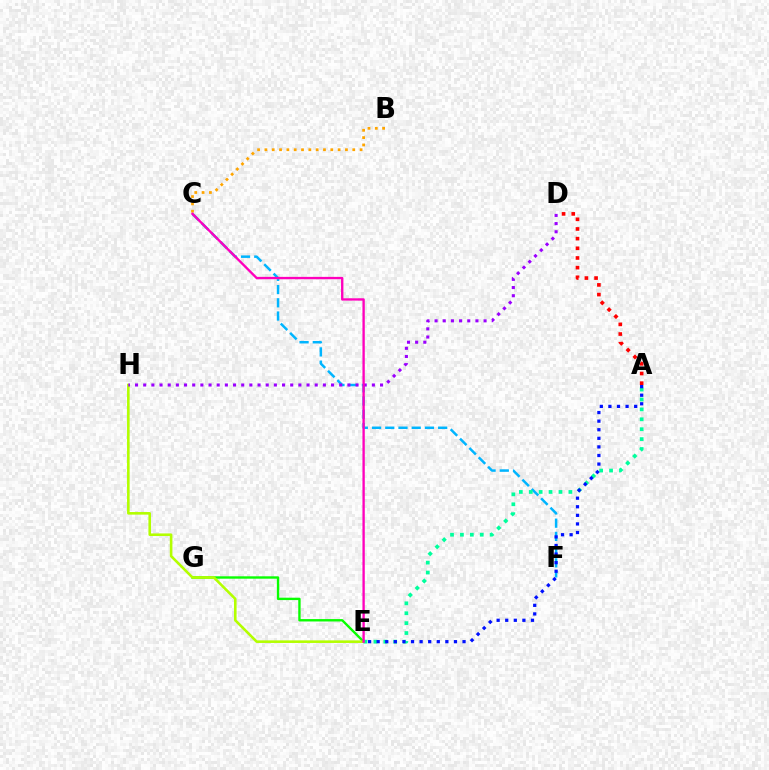{('B', 'C'): [{'color': '#ffa500', 'line_style': 'dotted', 'thickness': 1.99}], ('E', 'G'): [{'color': '#08ff00', 'line_style': 'solid', 'thickness': 1.72}], ('E', 'H'): [{'color': '#b3ff00', 'line_style': 'solid', 'thickness': 1.87}], ('C', 'F'): [{'color': '#00b5ff', 'line_style': 'dashed', 'thickness': 1.8}], ('A', 'D'): [{'color': '#ff0000', 'line_style': 'dotted', 'thickness': 2.63}], ('D', 'H'): [{'color': '#9b00ff', 'line_style': 'dotted', 'thickness': 2.22}], ('A', 'E'): [{'color': '#00ff9d', 'line_style': 'dotted', 'thickness': 2.69}, {'color': '#0010ff', 'line_style': 'dotted', 'thickness': 2.33}], ('C', 'E'): [{'color': '#ff00bd', 'line_style': 'solid', 'thickness': 1.69}]}